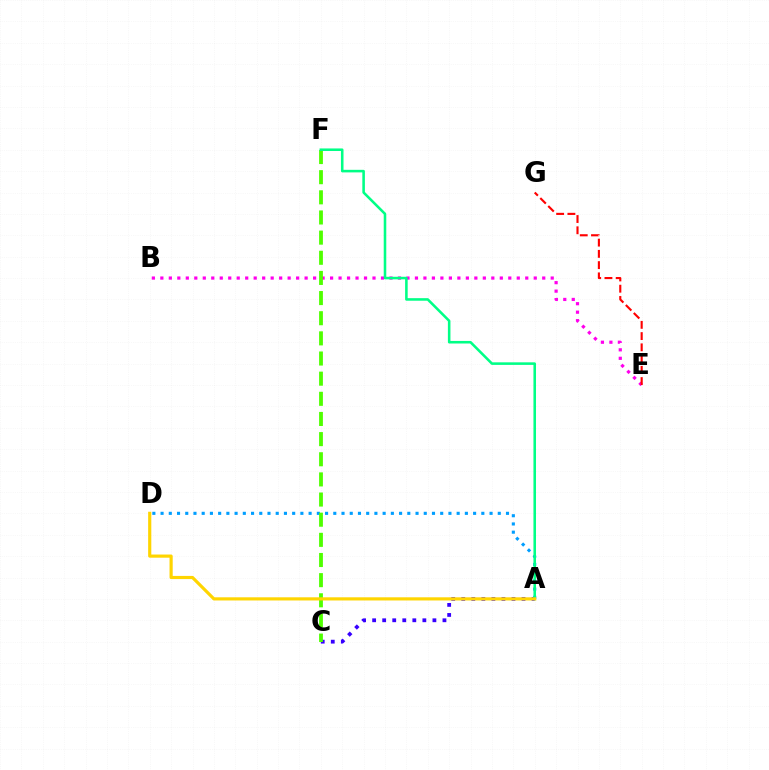{('B', 'E'): [{'color': '#ff00ed', 'line_style': 'dotted', 'thickness': 2.31}], ('A', 'C'): [{'color': '#3700ff', 'line_style': 'dotted', 'thickness': 2.73}], ('A', 'D'): [{'color': '#009eff', 'line_style': 'dotted', 'thickness': 2.23}, {'color': '#ffd500', 'line_style': 'solid', 'thickness': 2.28}], ('C', 'F'): [{'color': '#4fff00', 'line_style': 'dashed', 'thickness': 2.74}], ('A', 'F'): [{'color': '#00ff86', 'line_style': 'solid', 'thickness': 1.85}], ('E', 'G'): [{'color': '#ff0000', 'line_style': 'dashed', 'thickness': 1.53}]}